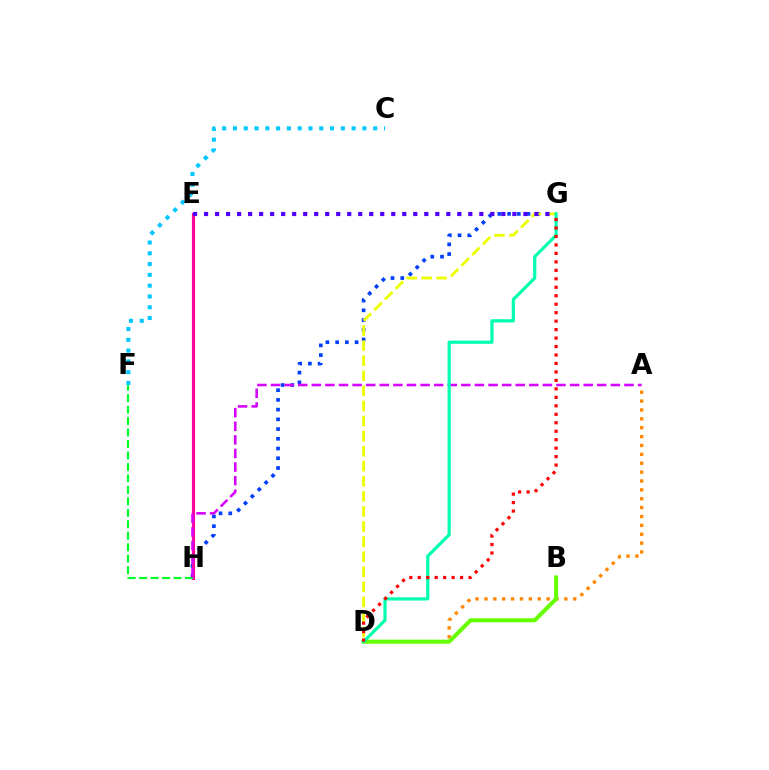{('G', 'H'): [{'color': '#003fff', 'line_style': 'dotted', 'thickness': 2.64}], ('E', 'H'): [{'color': '#ff00a0', 'line_style': 'solid', 'thickness': 2.28}], ('A', 'D'): [{'color': '#ff8800', 'line_style': 'dotted', 'thickness': 2.41}], ('D', 'G'): [{'color': '#eeff00', 'line_style': 'dashed', 'thickness': 2.05}, {'color': '#00ffaf', 'line_style': 'solid', 'thickness': 2.32}, {'color': '#ff0000', 'line_style': 'dotted', 'thickness': 2.3}], ('F', 'H'): [{'color': '#00ff27', 'line_style': 'dashed', 'thickness': 1.56}], ('B', 'D'): [{'color': '#66ff00', 'line_style': 'solid', 'thickness': 2.91}], ('E', 'G'): [{'color': '#4f00ff', 'line_style': 'dotted', 'thickness': 2.99}], ('A', 'H'): [{'color': '#d600ff', 'line_style': 'dashed', 'thickness': 1.85}], ('C', 'F'): [{'color': '#00c7ff', 'line_style': 'dotted', 'thickness': 2.93}]}